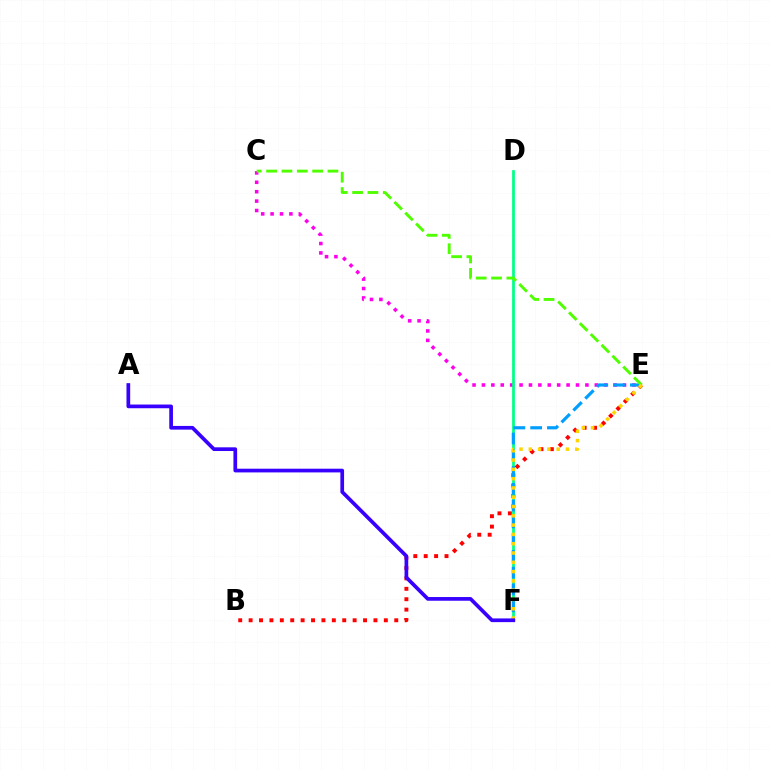{('C', 'E'): [{'color': '#ff00ed', 'line_style': 'dotted', 'thickness': 2.56}, {'color': '#4fff00', 'line_style': 'dashed', 'thickness': 2.08}], ('B', 'E'): [{'color': '#ff0000', 'line_style': 'dotted', 'thickness': 2.83}], ('D', 'F'): [{'color': '#00ff86', 'line_style': 'solid', 'thickness': 1.98}], ('E', 'F'): [{'color': '#009eff', 'line_style': 'dashed', 'thickness': 2.28}, {'color': '#ffd500', 'line_style': 'dotted', 'thickness': 2.53}], ('A', 'F'): [{'color': '#3700ff', 'line_style': 'solid', 'thickness': 2.66}]}